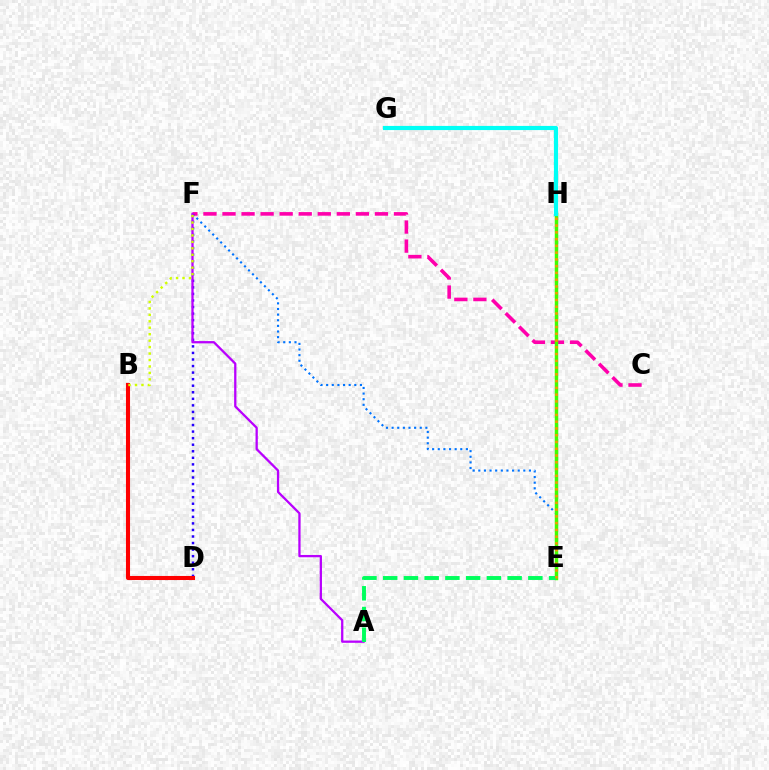{('E', 'F'): [{'color': '#0074ff', 'line_style': 'dotted', 'thickness': 1.53}], ('C', 'F'): [{'color': '#ff00ac', 'line_style': 'dashed', 'thickness': 2.59}], ('D', 'F'): [{'color': '#2500ff', 'line_style': 'dotted', 'thickness': 1.78}], ('E', 'H'): [{'color': '#3dff00', 'line_style': 'solid', 'thickness': 2.52}, {'color': '#ff9400', 'line_style': 'dotted', 'thickness': 1.84}], ('G', 'H'): [{'color': '#00fff6', 'line_style': 'solid', 'thickness': 2.99}], ('A', 'F'): [{'color': '#b900ff', 'line_style': 'solid', 'thickness': 1.64}], ('A', 'E'): [{'color': '#00ff5c', 'line_style': 'dashed', 'thickness': 2.82}], ('B', 'D'): [{'color': '#ff0000', 'line_style': 'solid', 'thickness': 2.93}], ('B', 'F'): [{'color': '#d1ff00', 'line_style': 'dotted', 'thickness': 1.75}]}